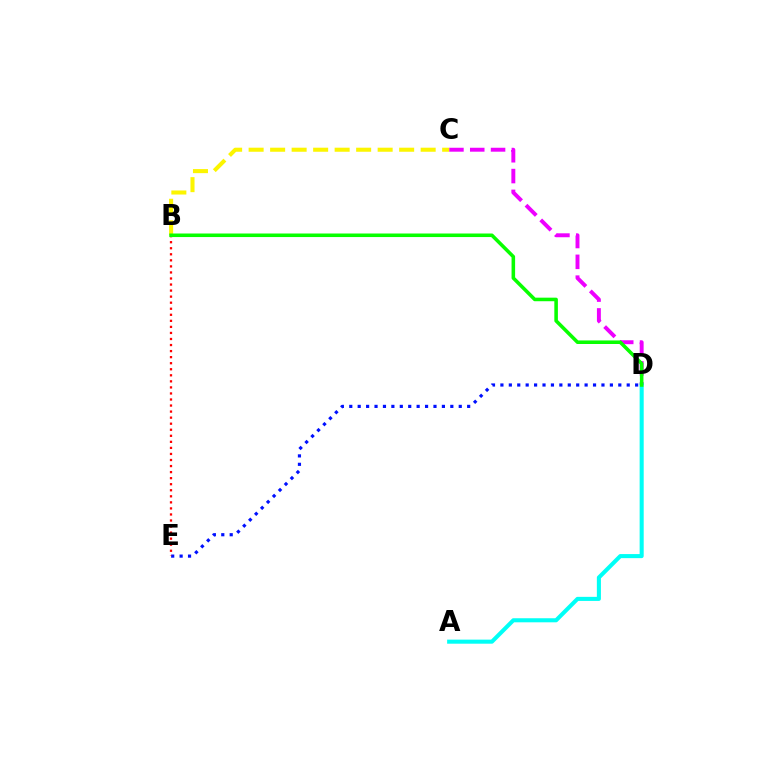{('C', 'D'): [{'color': '#ee00ff', 'line_style': 'dashed', 'thickness': 2.83}], ('B', 'C'): [{'color': '#fcf500', 'line_style': 'dashed', 'thickness': 2.92}], ('D', 'E'): [{'color': '#0010ff', 'line_style': 'dotted', 'thickness': 2.29}], ('A', 'D'): [{'color': '#00fff6', 'line_style': 'solid', 'thickness': 2.93}], ('B', 'E'): [{'color': '#ff0000', 'line_style': 'dotted', 'thickness': 1.64}], ('B', 'D'): [{'color': '#08ff00', 'line_style': 'solid', 'thickness': 2.56}]}